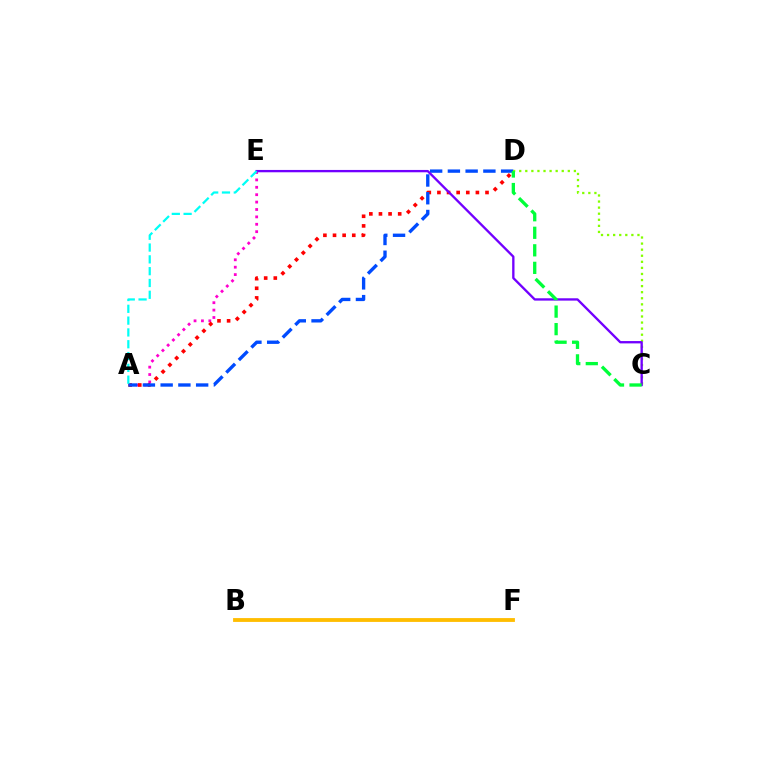{('A', 'E'): [{'color': '#ff00cf', 'line_style': 'dotted', 'thickness': 2.01}, {'color': '#00fff6', 'line_style': 'dashed', 'thickness': 1.6}], ('B', 'F'): [{'color': '#ffbd00', 'line_style': 'solid', 'thickness': 2.75}], ('A', 'D'): [{'color': '#ff0000', 'line_style': 'dotted', 'thickness': 2.61}, {'color': '#004bff', 'line_style': 'dashed', 'thickness': 2.41}], ('C', 'D'): [{'color': '#84ff00', 'line_style': 'dotted', 'thickness': 1.65}, {'color': '#00ff39', 'line_style': 'dashed', 'thickness': 2.38}], ('C', 'E'): [{'color': '#7200ff', 'line_style': 'solid', 'thickness': 1.68}]}